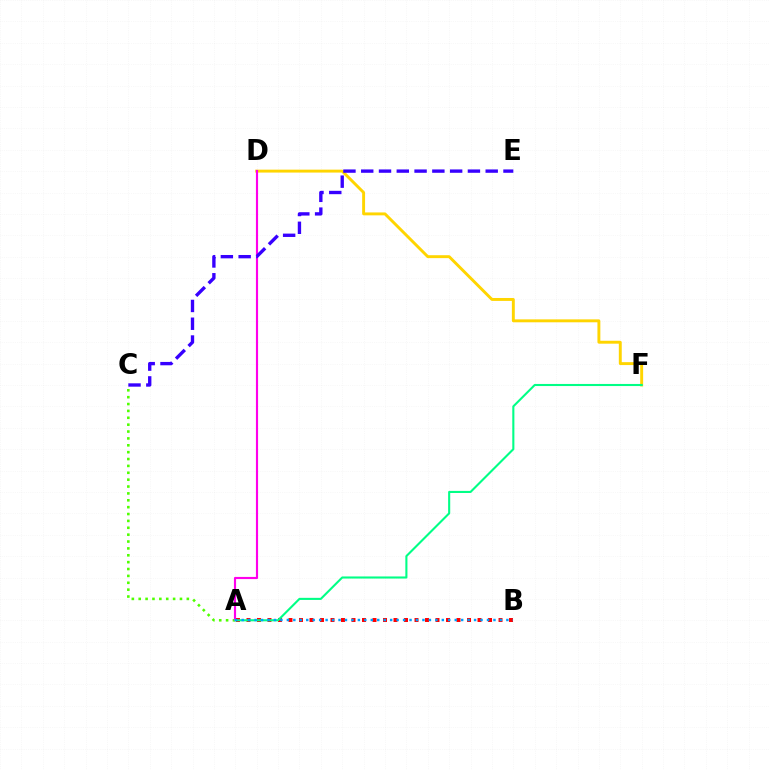{('A', 'C'): [{'color': '#4fff00', 'line_style': 'dotted', 'thickness': 1.87}], ('D', 'F'): [{'color': '#ffd500', 'line_style': 'solid', 'thickness': 2.1}], ('A', 'D'): [{'color': '#ff00ed', 'line_style': 'solid', 'thickness': 1.54}], ('A', 'B'): [{'color': '#ff0000', 'line_style': 'dotted', 'thickness': 2.85}, {'color': '#009eff', 'line_style': 'dotted', 'thickness': 1.75}], ('A', 'F'): [{'color': '#00ff86', 'line_style': 'solid', 'thickness': 1.51}], ('C', 'E'): [{'color': '#3700ff', 'line_style': 'dashed', 'thickness': 2.42}]}